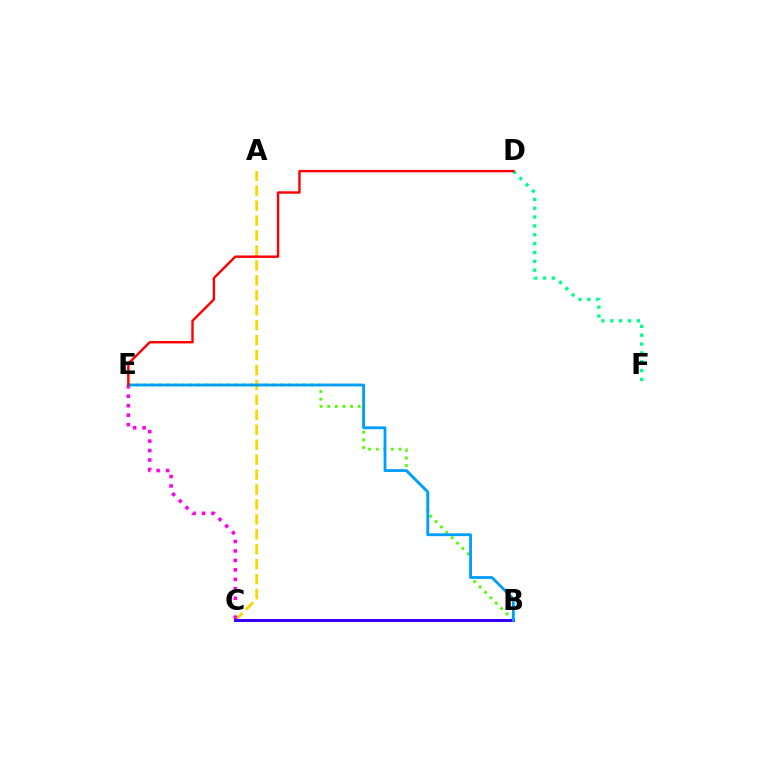{('A', 'C'): [{'color': '#ffd500', 'line_style': 'dashed', 'thickness': 2.03}], ('C', 'E'): [{'color': '#ff00ed', 'line_style': 'dotted', 'thickness': 2.57}], ('B', 'E'): [{'color': '#4fff00', 'line_style': 'dotted', 'thickness': 2.07}, {'color': '#009eff', 'line_style': 'solid', 'thickness': 2.04}], ('D', 'F'): [{'color': '#00ff86', 'line_style': 'dotted', 'thickness': 2.41}], ('B', 'C'): [{'color': '#3700ff', 'line_style': 'solid', 'thickness': 2.16}], ('D', 'E'): [{'color': '#ff0000', 'line_style': 'solid', 'thickness': 1.73}]}